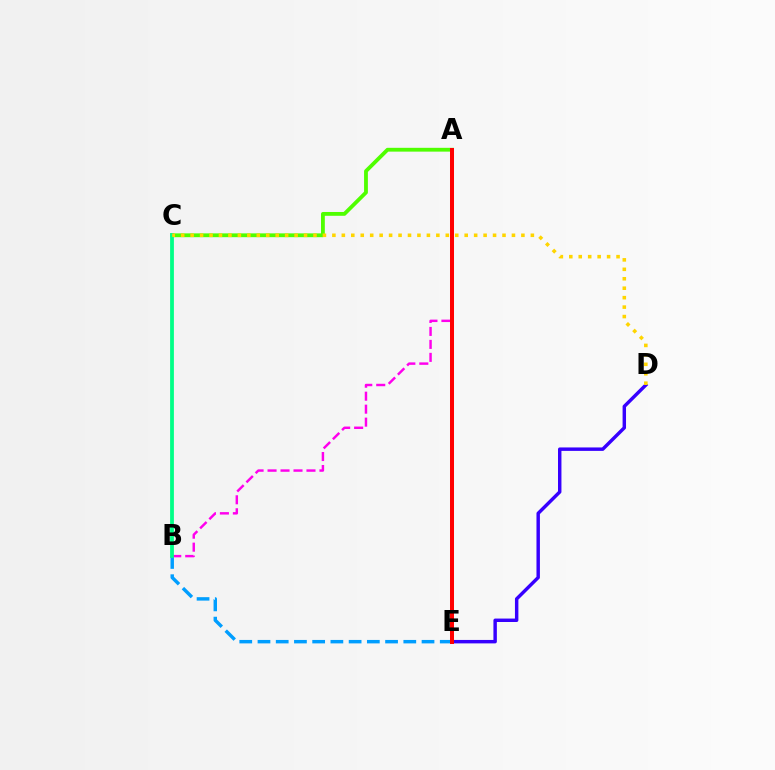{('B', 'E'): [{'color': '#009eff', 'line_style': 'dashed', 'thickness': 2.48}], ('A', 'C'): [{'color': '#4fff00', 'line_style': 'solid', 'thickness': 2.75}], ('D', 'E'): [{'color': '#3700ff', 'line_style': 'solid', 'thickness': 2.48}], ('A', 'B'): [{'color': '#ff00ed', 'line_style': 'dashed', 'thickness': 1.76}], ('B', 'C'): [{'color': '#00ff86', 'line_style': 'solid', 'thickness': 2.72}], ('C', 'D'): [{'color': '#ffd500', 'line_style': 'dotted', 'thickness': 2.57}], ('A', 'E'): [{'color': '#ff0000', 'line_style': 'solid', 'thickness': 2.88}]}